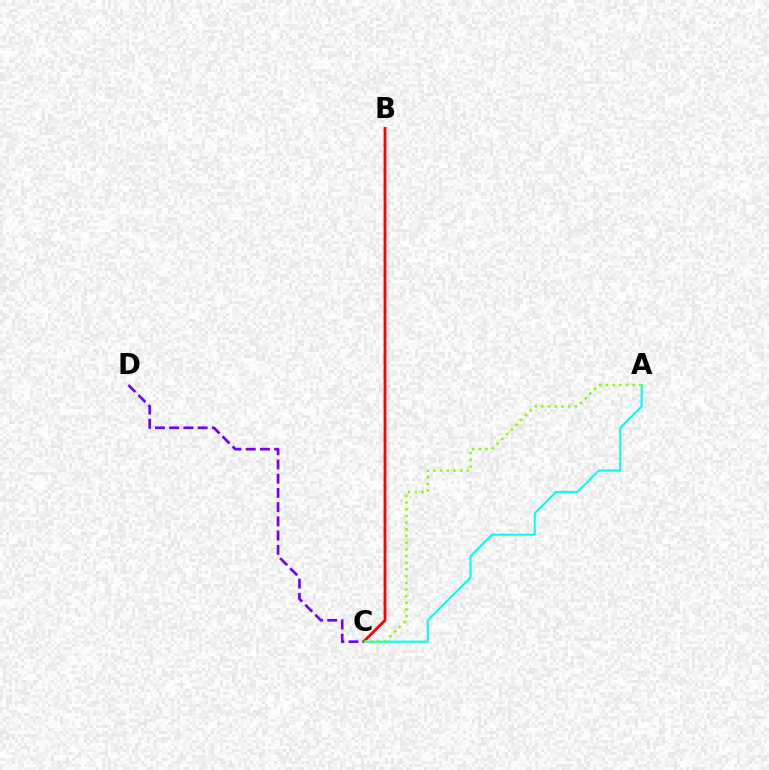{('B', 'C'): [{'color': '#ff0000', 'line_style': 'solid', 'thickness': 2.02}], ('A', 'C'): [{'color': '#00fff6', 'line_style': 'solid', 'thickness': 1.5}, {'color': '#84ff00', 'line_style': 'dotted', 'thickness': 1.82}], ('C', 'D'): [{'color': '#7200ff', 'line_style': 'dashed', 'thickness': 1.93}]}